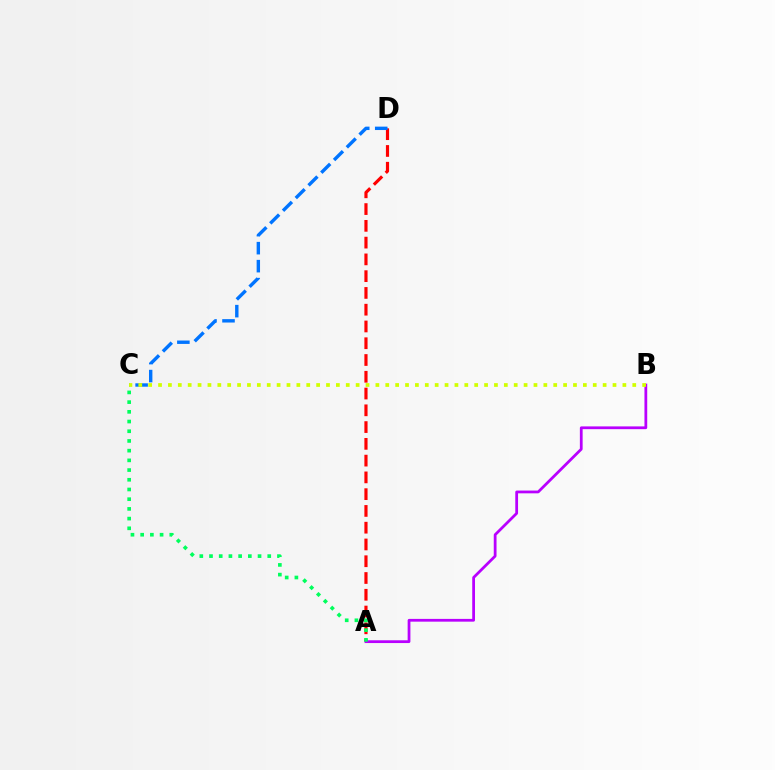{('A', 'D'): [{'color': '#ff0000', 'line_style': 'dashed', 'thickness': 2.28}], ('A', 'B'): [{'color': '#b900ff', 'line_style': 'solid', 'thickness': 1.99}], ('C', 'D'): [{'color': '#0074ff', 'line_style': 'dashed', 'thickness': 2.44}], ('B', 'C'): [{'color': '#d1ff00', 'line_style': 'dotted', 'thickness': 2.68}], ('A', 'C'): [{'color': '#00ff5c', 'line_style': 'dotted', 'thickness': 2.64}]}